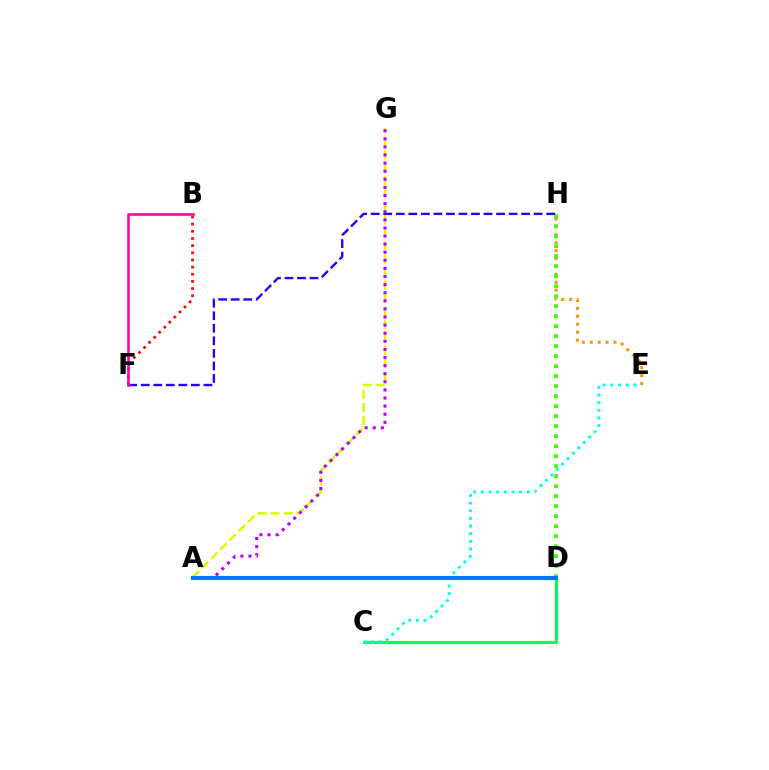{('C', 'D'): [{'color': '#00ff5c', 'line_style': 'solid', 'thickness': 2.21}], ('E', 'H'): [{'color': '#ff9400', 'line_style': 'dotted', 'thickness': 2.15}], ('A', 'G'): [{'color': '#d1ff00', 'line_style': 'dashed', 'thickness': 1.78}, {'color': '#b900ff', 'line_style': 'dotted', 'thickness': 2.2}], ('D', 'H'): [{'color': '#3dff00', 'line_style': 'dotted', 'thickness': 2.72}], ('C', 'E'): [{'color': '#00fff6', 'line_style': 'dotted', 'thickness': 2.08}], ('F', 'H'): [{'color': '#2500ff', 'line_style': 'dashed', 'thickness': 1.7}], ('A', 'D'): [{'color': '#0074ff', 'line_style': 'solid', 'thickness': 2.94}], ('B', 'F'): [{'color': '#ff0000', 'line_style': 'dotted', 'thickness': 1.94}, {'color': '#ff00ac', 'line_style': 'solid', 'thickness': 1.87}]}